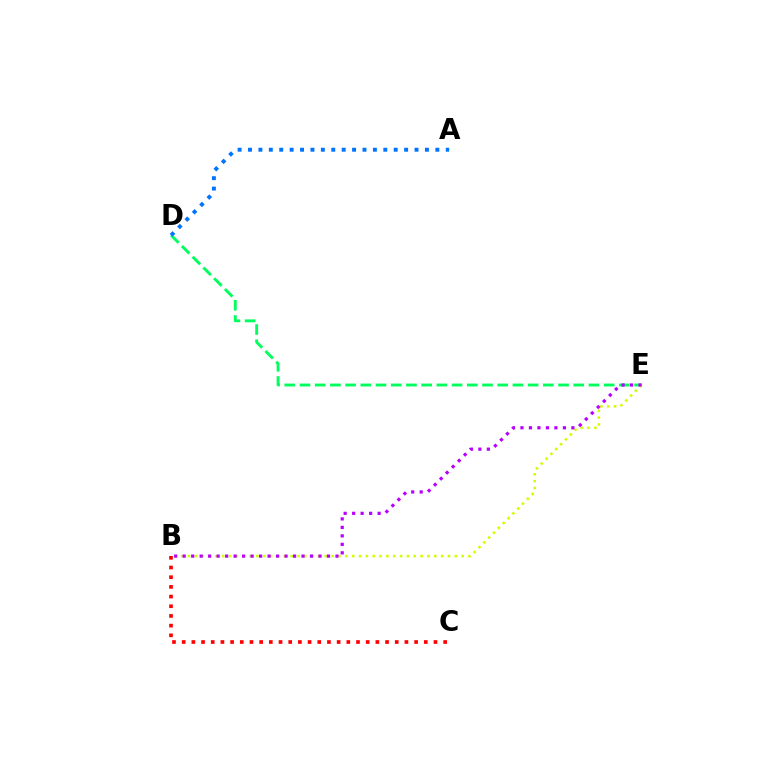{('D', 'E'): [{'color': '#00ff5c', 'line_style': 'dashed', 'thickness': 2.07}], ('A', 'D'): [{'color': '#0074ff', 'line_style': 'dotted', 'thickness': 2.83}], ('B', 'C'): [{'color': '#ff0000', 'line_style': 'dotted', 'thickness': 2.63}], ('B', 'E'): [{'color': '#d1ff00', 'line_style': 'dotted', 'thickness': 1.86}, {'color': '#b900ff', 'line_style': 'dotted', 'thickness': 2.31}]}